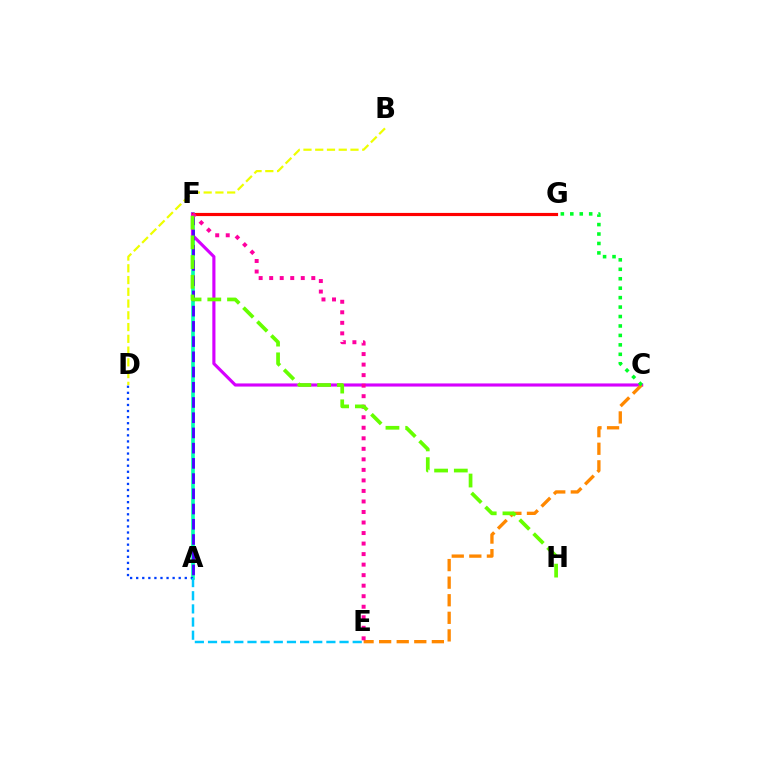{('A', 'F'): [{'color': '#00ffaf', 'line_style': 'solid', 'thickness': 2.62}, {'color': '#4f00ff', 'line_style': 'dashed', 'thickness': 2.07}], ('C', 'F'): [{'color': '#d600ff', 'line_style': 'solid', 'thickness': 2.25}], ('A', 'D'): [{'color': '#003fff', 'line_style': 'dotted', 'thickness': 1.65}], ('A', 'E'): [{'color': '#00c7ff', 'line_style': 'dashed', 'thickness': 1.79}], ('C', 'E'): [{'color': '#ff8800', 'line_style': 'dashed', 'thickness': 2.39}], ('F', 'G'): [{'color': '#ff0000', 'line_style': 'solid', 'thickness': 2.28}], ('C', 'G'): [{'color': '#00ff27', 'line_style': 'dotted', 'thickness': 2.57}], ('E', 'F'): [{'color': '#ff00a0', 'line_style': 'dotted', 'thickness': 2.86}], ('B', 'D'): [{'color': '#eeff00', 'line_style': 'dashed', 'thickness': 1.6}], ('F', 'H'): [{'color': '#66ff00', 'line_style': 'dashed', 'thickness': 2.68}]}